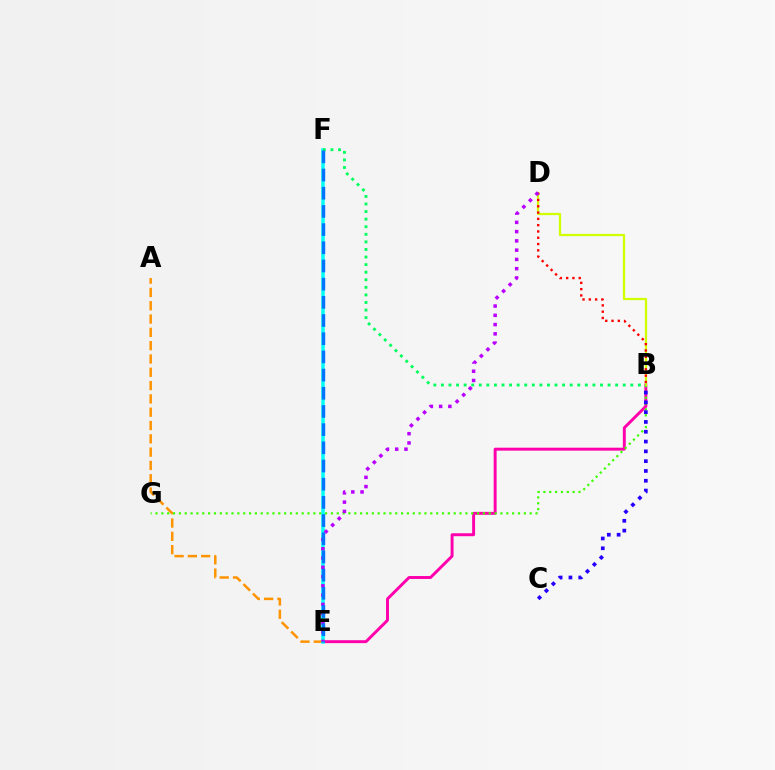{('B', 'E'): [{'color': '#ff00ac', 'line_style': 'solid', 'thickness': 2.11}], ('A', 'E'): [{'color': '#ff9400', 'line_style': 'dashed', 'thickness': 1.81}], ('E', 'F'): [{'color': '#00fff6', 'line_style': 'solid', 'thickness': 2.54}, {'color': '#0074ff', 'line_style': 'dashed', 'thickness': 2.47}], ('B', 'G'): [{'color': '#3dff00', 'line_style': 'dotted', 'thickness': 1.59}], ('B', 'D'): [{'color': '#d1ff00', 'line_style': 'solid', 'thickness': 1.64}, {'color': '#ff0000', 'line_style': 'dotted', 'thickness': 1.71}], ('D', 'E'): [{'color': '#b900ff', 'line_style': 'dotted', 'thickness': 2.52}], ('B', 'C'): [{'color': '#2500ff', 'line_style': 'dotted', 'thickness': 2.66}], ('B', 'F'): [{'color': '#00ff5c', 'line_style': 'dotted', 'thickness': 2.06}]}